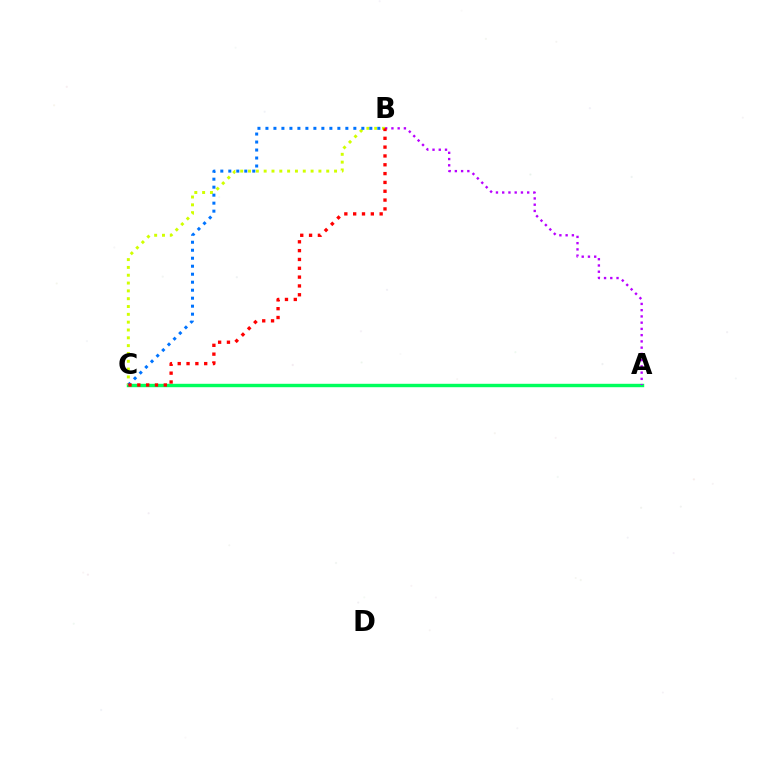{('A', 'C'): [{'color': '#00ff5c', 'line_style': 'solid', 'thickness': 2.46}], ('B', 'C'): [{'color': '#d1ff00', 'line_style': 'dotted', 'thickness': 2.13}, {'color': '#0074ff', 'line_style': 'dotted', 'thickness': 2.17}, {'color': '#ff0000', 'line_style': 'dotted', 'thickness': 2.4}], ('A', 'B'): [{'color': '#b900ff', 'line_style': 'dotted', 'thickness': 1.7}]}